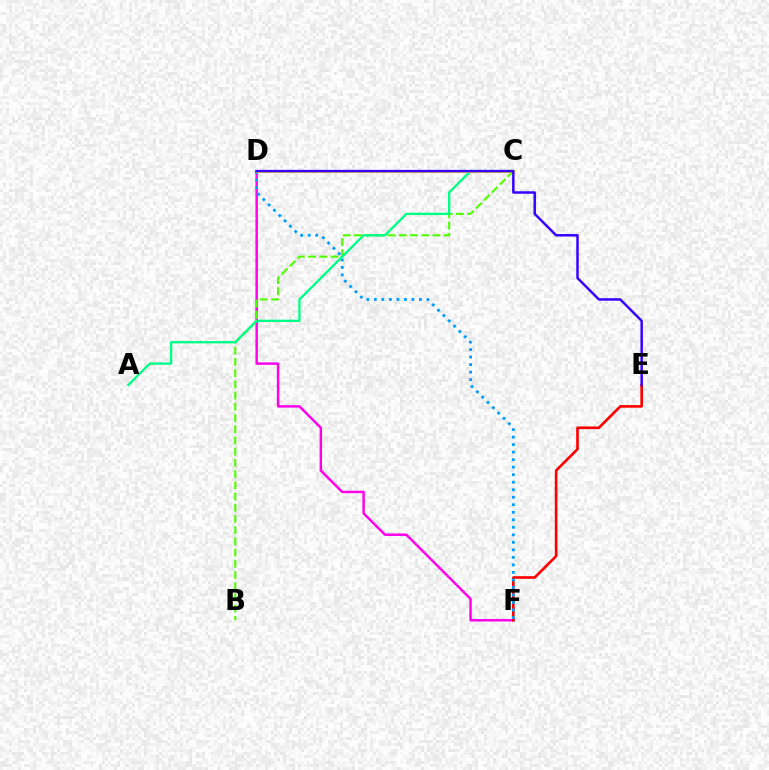{('D', 'F'): [{'color': '#ff00ed', 'line_style': 'solid', 'thickness': 1.76}, {'color': '#009eff', 'line_style': 'dotted', 'thickness': 2.04}], ('B', 'C'): [{'color': '#4fff00', 'line_style': 'dashed', 'thickness': 1.52}], ('E', 'F'): [{'color': '#ff0000', 'line_style': 'solid', 'thickness': 1.91}], ('A', 'C'): [{'color': '#00ff86', 'line_style': 'solid', 'thickness': 1.68}], ('C', 'D'): [{'color': '#ffd500', 'line_style': 'solid', 'thickness': 1.96}], ('D', 'E'): [{'color': '#3700ff', 'line_style': 'solid', 'thickness': 1.78}]}